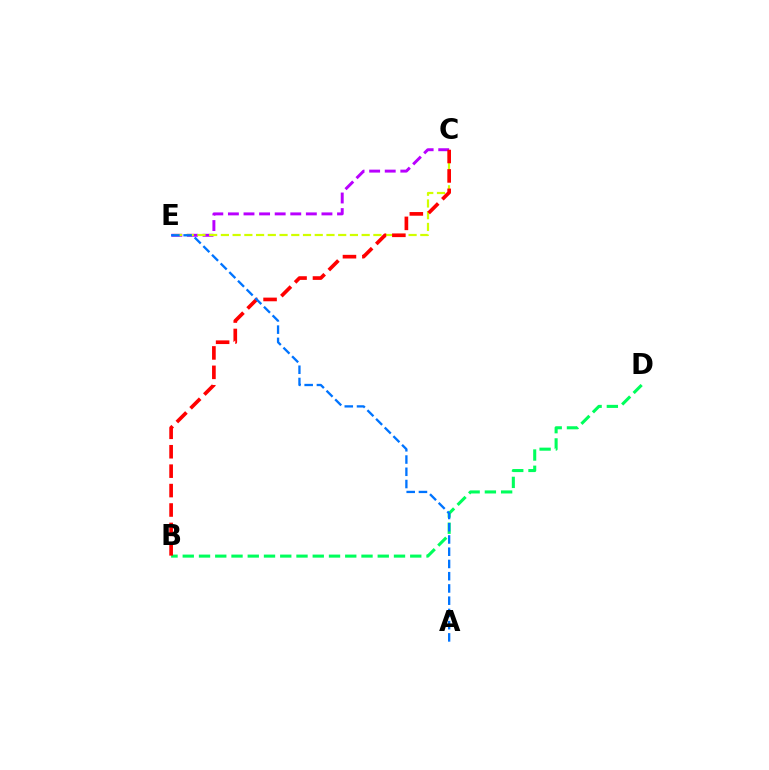{('C', 'E'): [{'color': '#b900ff', 'line_style': 'dashed', 'thickness': 2.12}, {'color': '#d1ff00', 'line_style': 'dashed', 'thickness': 1.59}], ('B', 'D'): [{'color': '#00ff5c', 'line_style': 'dashed', 'thickness': 2.21}], ('B', 'C'): [{'color': '#ff0000', 'line_style': 'dashed', 'thickness': 2.64}], ('A', 'E'): [{'color': '#0074ff', 'line_style': 'dashed', 'thickness': 1.66}]}